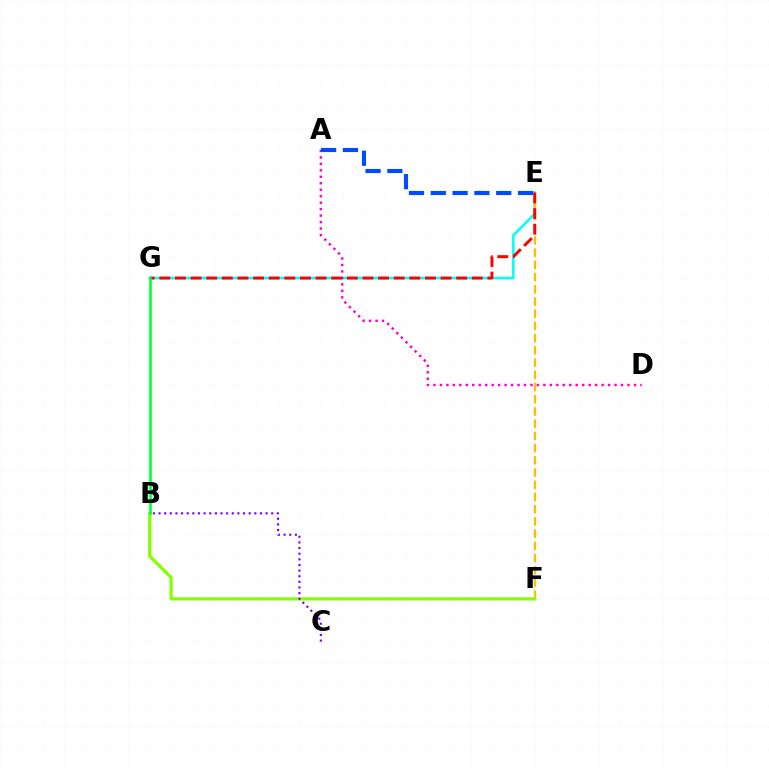{('E', 'G'): [{'color': '#00fff6', 'line_style': 'solid', 'thickness': 1.81}, {'color': '#ff0000', 'line_style': 'dashed', 'thickness': 2.12}], ('E', 'F'): [{'color': '#ffbd00', 'line_style': 'dashed', 'thickness': 1.66}], ('B', 'F'): [{'color': '#84ff00', 'line_style': 'solid', 'thickness': 2.3}], ('A', 'D'): [{'color': '#ff00cf', 'line_style': 'dotted', 'thickness': 1.76}], ('B', 'C'): [{'color': '#7200ff', 'line_style': 'dotted', 'thickness': 1.53}], ('A', 'E'): [{'color': '#004bff', 'line_style': 'dashed', 'thickness': 2.96}], ('B', 'G'): [{'color': '#00ff39', 'line_style': 'solid', 'thickness': 1.88}]}